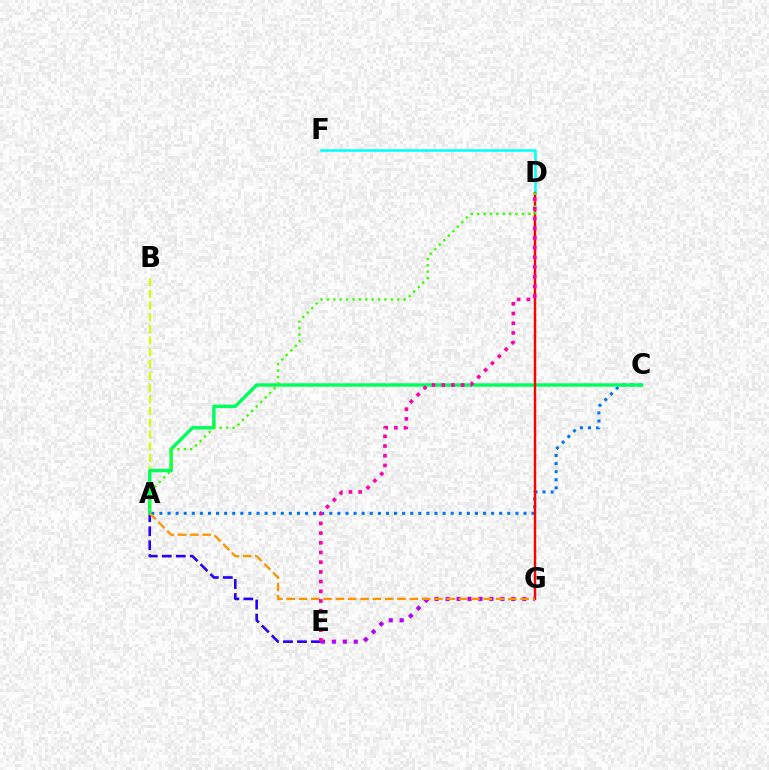{('A', 'B'): [{'color': '#d1ff00', 'line_style': 'dashed', 'thickness': 1.59}], ('A', 'E'): [{'color': '#2500ff', 'line_style': 'dashed', 'thickness': 1.9}], ('A', 'C'): [{'color': '#0074ff', 'line_style': 'dotted', 'thickness': 2.2}, {'color': '#00ff5c', 'line_style': 'solid', 'thickness': 2.47}], ('D', 'F'): [{'color': '#00fff6', 'line_style': 'solid', 'thickness': 1.8}], ('D', 'G'): [{'color': '#ff0000', 'line_style': 'solid', 'thickness': 1.75}], ('E', 'G'): [{'color': '#b900ff', 'line_style': 'dotted', 'thickness': 2.98}], ('A', 'G'): [{'color': '#ff9400', 'line_style': 'dashed', 'thickness': 1.67}], ('A', 'D'): [{'color': '#3dff00', 'line_style': 'dotted', 'thickness': 1.74}], ('D', 'E'): [{'color': '#ff00ac', 'line_style': 'dotted', 'thickness': 2.64}]}